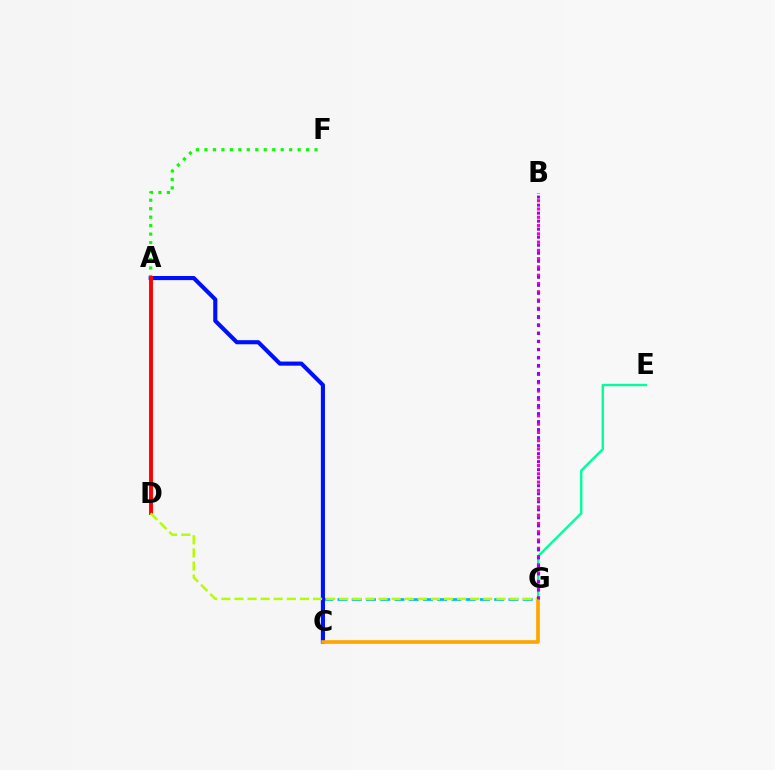{('C', 'G'): [{'color': '#00b5ff', 'line_style': 'dashed', 'thickness': 1.94}, {'color': '#ffa500', 'line_style': 'solid', 'thickness': 2.62}], ('A', 'C'): [{'color': '#0010ff', 'line_style': 'solid', 'thickness': 2.96}], ('A', 'F'): [{'color': '#08ff00', 'line_style': 'dotted', 'thickness': 2.3}], ('E', 'G'): [{'color': '#00ff9d', 'line_style': 'solid', 'thickness': 1.73}], ('B', 'G'): [{'color': '#ff00bd', 'line_style': 'dotted', 'thickness': 2.25}, {'color': '#9b00ff', 'line_style': 'dotted', 'thickness': 2.18}], ('A', 'D'): [{'color': '#ff0000', 'line_style': 'solid', 'thickness': 2.8}], ('D', 'G'): [{'color': '#b3ff00', 'line_style': 'dashed', 'thickness': 1.78}]}